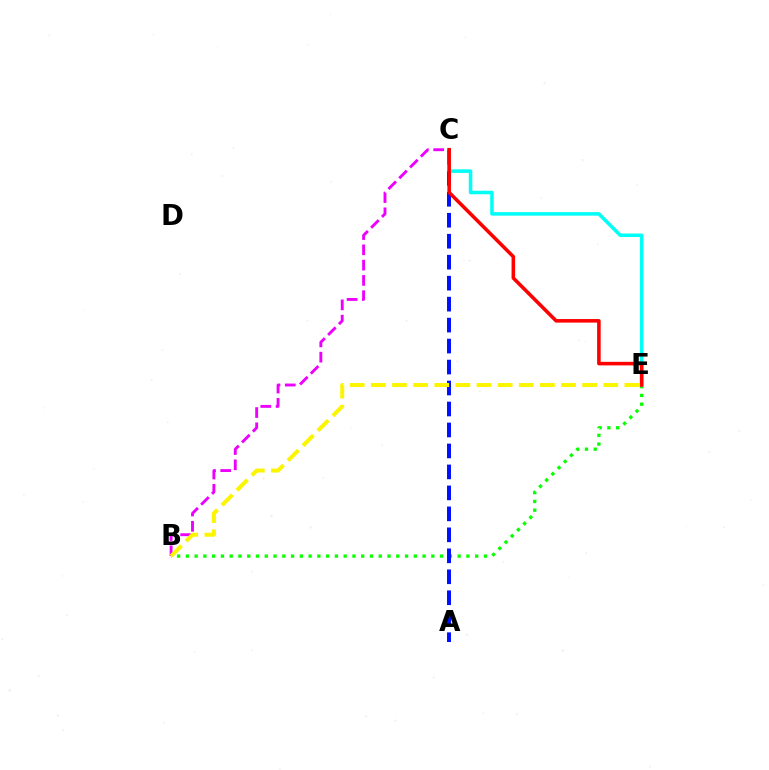{('B', 'E'): [{'color': '#08ff00', 'line_style': 'dotted', 'thickness': 2.38}, {'color': '#fcf500', 'line_style': 'dashed', 'thickness': 2.87}], ('A', 'C'): [{'color': '#0010ff', 'line_style': 'dashed', 'thickness': 2.85}], ('B', 'C'): [{'color': '#ee00ff', 'line_style': 'dashed', 'thickness': 2.08}], ('C', 'E'): [{'color': '#00fff6', 'line_style': 'solid', 'thickness': 2.54}, {'color': '#ff0000', 'line_style': 'solid', 'thickness': 2.56}]}